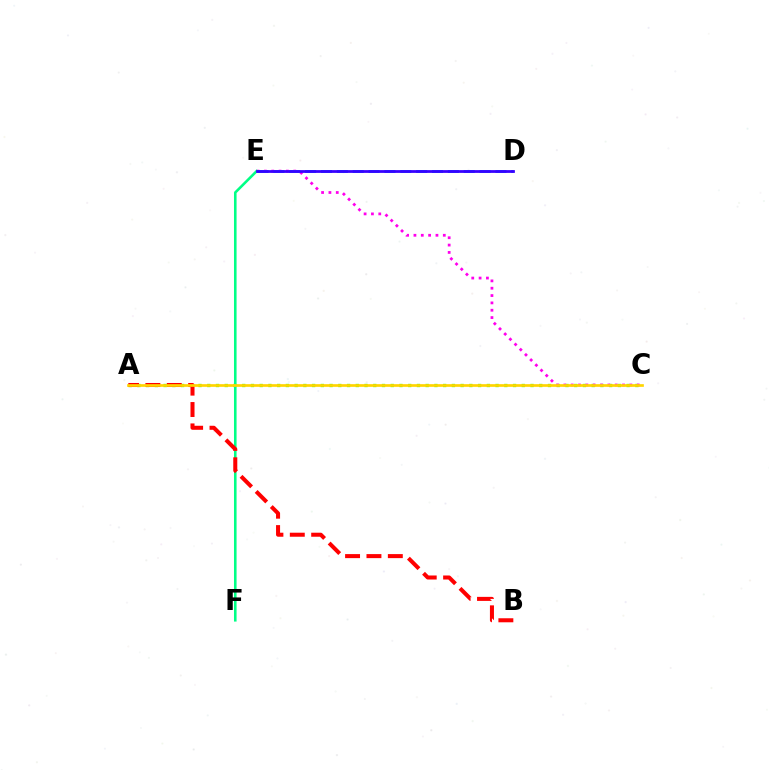{('A', 'C'): [{'color': '#4fff00', 'line_style': 'dotted', 'thickness': 2.37}, {'color': '#ffd500', 'line_style': 'solid', 'thickness': 1.93}], ('C', 'E'): [{'color': '#ff00ed', 'line_style': 'dotted', 'thickness': 1.99}], ('E', 'F'): [{'color': '#00ff86', 'line_style': 'solid', 'thickness': 1.86}], ('D', 'E'): [{'color': '#009eff', 'line_style': 'dashed', 'thickness': 2.15}, {'color': '#3700ff', 'line_style': 'solid', 'thickness': 1.99}], ('A', 'B'): [{'color': '#ff0000', 'line_style': 'dashed', 'thickness': 2.9}]}